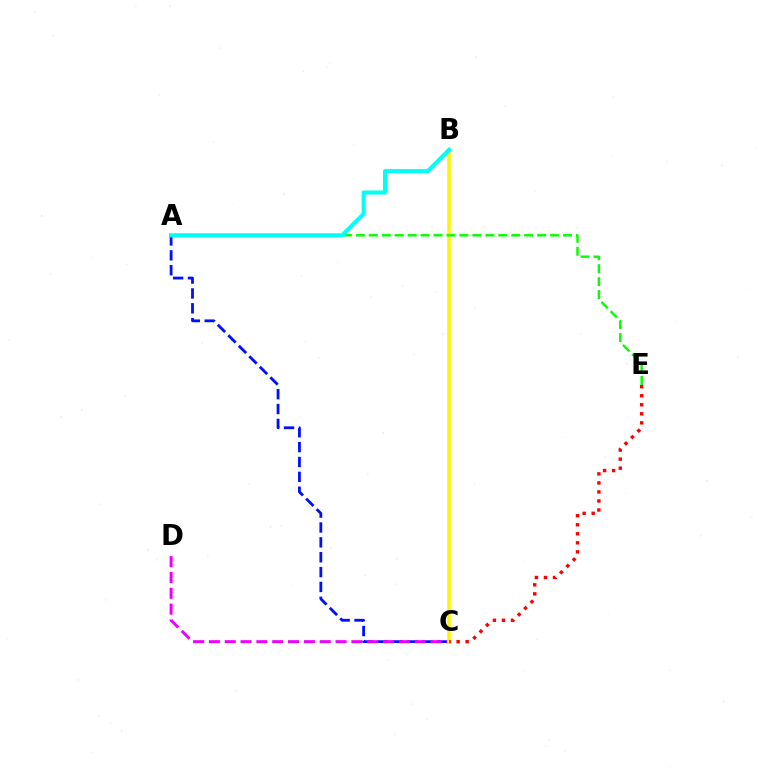{('A', 'C'): [{'color': '#0010ff', 'line_style': 'dashed', 'thickness': 2.02}], ('C', 'D'): [{'color': '#ee00ff', 'line_style': 'dashed', 'thickness': 2.15}], ('B', 'C'): [{'color': '#fcf500', 'line_style': 'solid', 'thickness': 2.53}], ('A', 'E'): [{'color': '#08ff00', 'line_style': 'dashed', 'thickness': 1.76}], ('A', 'B'): [{'color': '#00fff6', 'line_style': 'solid', 'thickness': 2.92}], ('C', 'E'): [{'color': '#ff0000', 'line_style': 'dotted', 'thickness': 2.45}]}